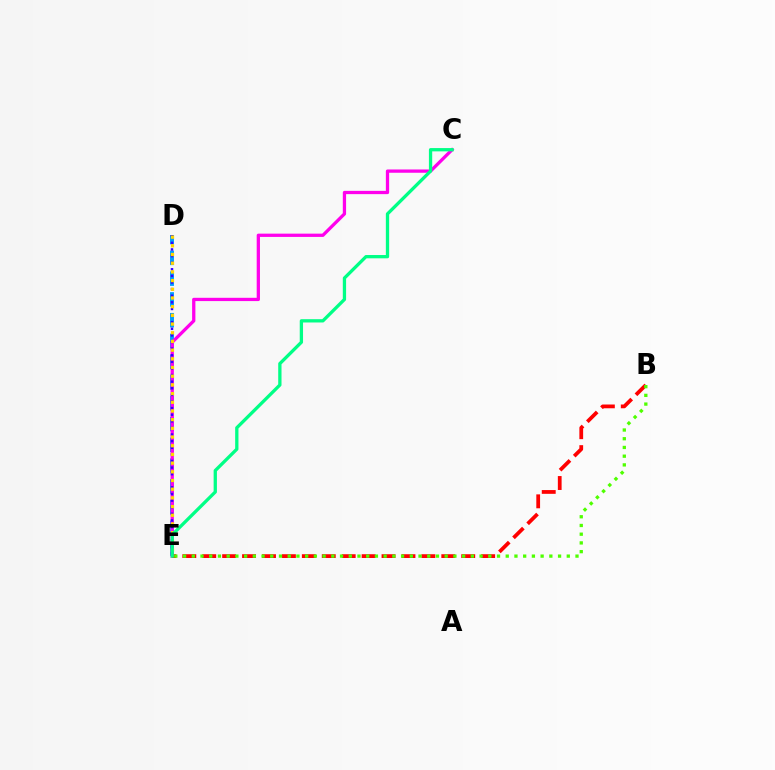{('D', 'E'): [{'color': '#009eff', 'line_style': 'dashed', 'thickness': 2.82}, {'color': '#3700ff', 'line_style': 'dotted', 'thickness': 1.8}, {'color': '#ffd500', 'line_style': 'dotted', 'thickness': 2.36}], ('C', 'E'): [{'color': '#ff00ed', 'line_style': 'solid', 'thickness': 2.36}, {'color': '#00ff86', 'line_style': 'solid', 'thickness': 2.37}], ('B', 'E'): [{'color': '#ff0000', 'line_style': 'dashed', 'thickness': 2.71}, {'color': '#4fff00', 'line_style': 'dotted', 'thickness': 2.37}]}